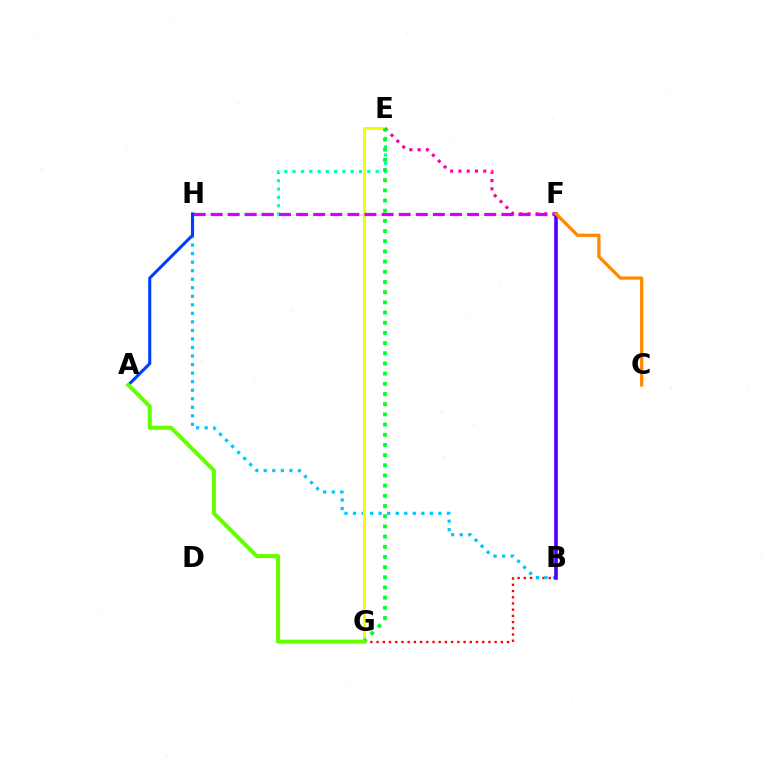{('E', 'H'): [{'color': '#00ffaf', 'line_style': 'dotted', 'thickness': 2.26}], ('B', 'G'): [{'color': '#ff0000', 'line_style': 'dotted', 'thickness': 1.69}], ('B', 'H'): [{'color': '#00c7ff', 'line_style': 'dotted', 'thickness': 2.32}], ('E', 'G'): [{'color': '#eeff00', 'line_style': 'solid', 'thickness': 2.19}, {'color': '#00ff27', 'line_style': 'dotted', 'thickness': 2.77}], ('E', 'F'): [{'color': '#ff00a0', 'line_style': 'dotted', 'thickness': 2.25}], ('F', 'H'): [{'color': '#d600ff', 'line_style': 'dashed', 'thickness': 2.32}], ('A', 'H'): [{'color': '#003fff', 'line_style': 'solid', 'thickness': 2.22}], ('A', 'G'): [{'color': '#66ff00', 'line_style': 'solid', 'thickness': 2.92}], ('B', 'F'): [{'color': '#4f00ff', 'line_style': 'solid', 'thickness': 2.62}], ('C', 'F'): [{'color': '#ff8800', 'line_style': 'solid', 'thickness': 2.33}]}